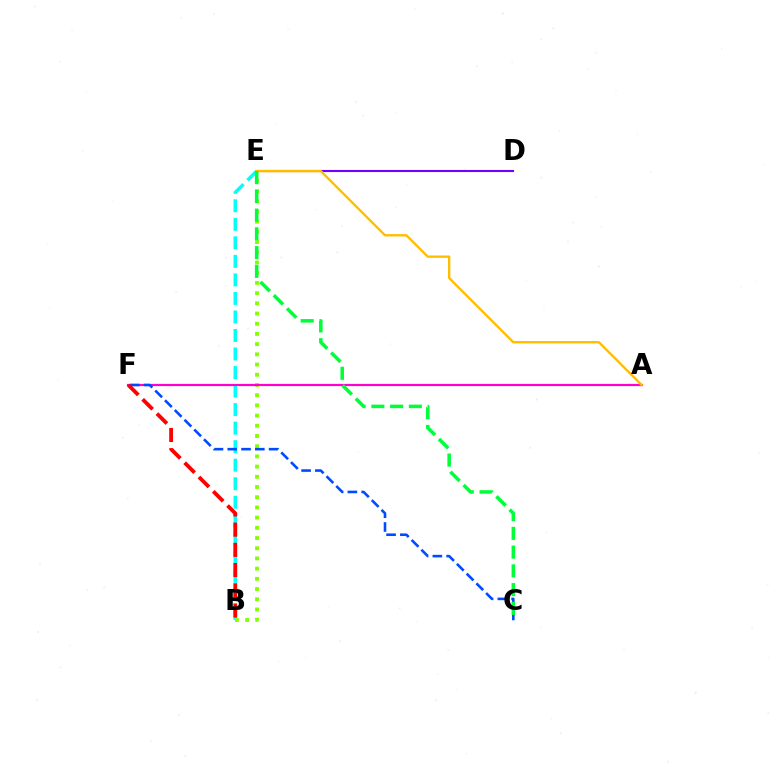{('D', 'E'): [{'color': '#7200ff', 'line_style': 'solid', 'thickness': 1.5}], ('B', 'E'): [{'color': '#00fff6', 'line_style': 'dashed', 'thickness': 2.52}, {'color': '#84ff00', 'line_style': 'dotted', 'thickness': 2.77}], ('A', 'F'): [{'color': '#ff00cf', 'line_style': 'solid', 'thickness': 1.58}], ('A', 'E'): [{'color': '#ffbd00', 'line_style': 'solid', 'thickness': 1.69}], ('C', 'F'): [{'color': '#004bff', 'line_style': 'dashed', 'thickness': 1.87}], ('C', 'E'): [{'color': '#00ff39', 'line_style': 'dashed', 'thickness': 2.55}], ('B', 'F'): [{'color': '#ff0000', 'line_style': 'dashed', 'thickness': 2.75}]}